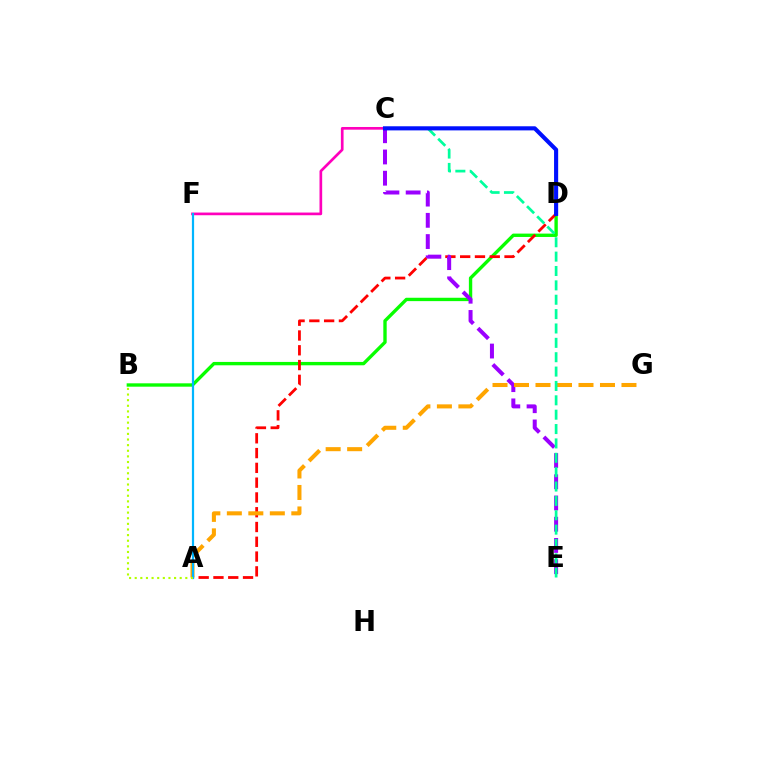{('B', 'D'): [{'color': '#08ff00', 'line_style': 'solid', 'thickness': 2.42}], ('A', 'D'): [{'color': '#ff0000', 'line_style': 'dashed', 'thickness': 2.01}], ('C', 'E'): [{'color': '#9b00ff', 'line_style': 'dashed', 'thickness': 2.88}, {'color': '#00ff9d', 'line_style': 'dashed', 'thickness': 1.95}], ('C', 'F'): [{'color': '#ff00bd', 'line_style': 'solid', 'thickness': 1.93}], ('A', 'G'): [{'color': '#ffa500', 'line_style': 'dashed', 'thickness': 2.92}], ('A', 'F'): [{'color': '#00b5ff', 'line_style': 'solid', 'thickness': 1.59}], ('A', 'B'): [{'color': '#b3ff00', 'line_style': 'dotted', 'thickness': 1.53}], ('C', 'D'): [{'color': '#0010ff', 'line_style': 'solid', 'thickness': 2.96}]}